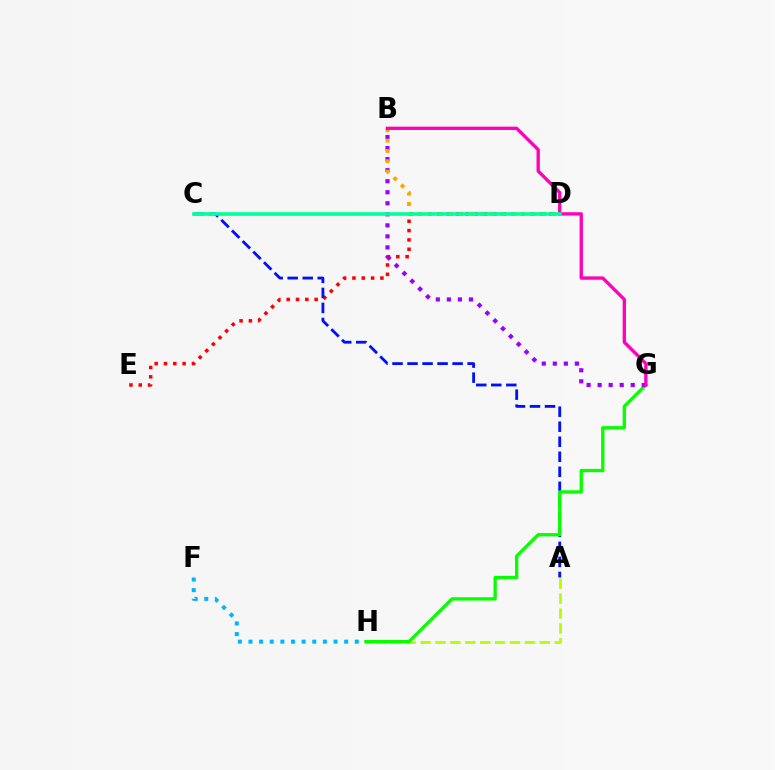{('D', 'E'): [{'color': '#ff0000', 'line_style': 'dotted', 'thickness': 2.53}], ('A', 'C'): [{'color': '#0010ff', 'line_style': 'dashed', 'thickness': 2.04}], ('A', 'H'): [{'color': '#b3ff00', 'line_style': 'dashed', 'thickness': 2.02}], ('G', 'H'): [{'color': '#08ff00', 'line_style': 'solid', 'thickness': 2.38}], ('F', 'H'): [{'color': '#00b5ff', 'line_style': 'dotted', 'thickness': 2.89}], ('B', 'G'): [{'color': '#9b00ff', 'line_style': 'dotted', 'thickness': 3.0}, {'color': '#ff00bd', 'line_style': 'solid', 'thickness': 2.4}], ('B', 'D'): [{'color': '#ffa500', 'line_style': 'dotted', 'thickness': 2.81}], ('C', 'D'): [{'color': '#00ff9d', 'line_style': 'solid', 'thickness': 2.61}]}